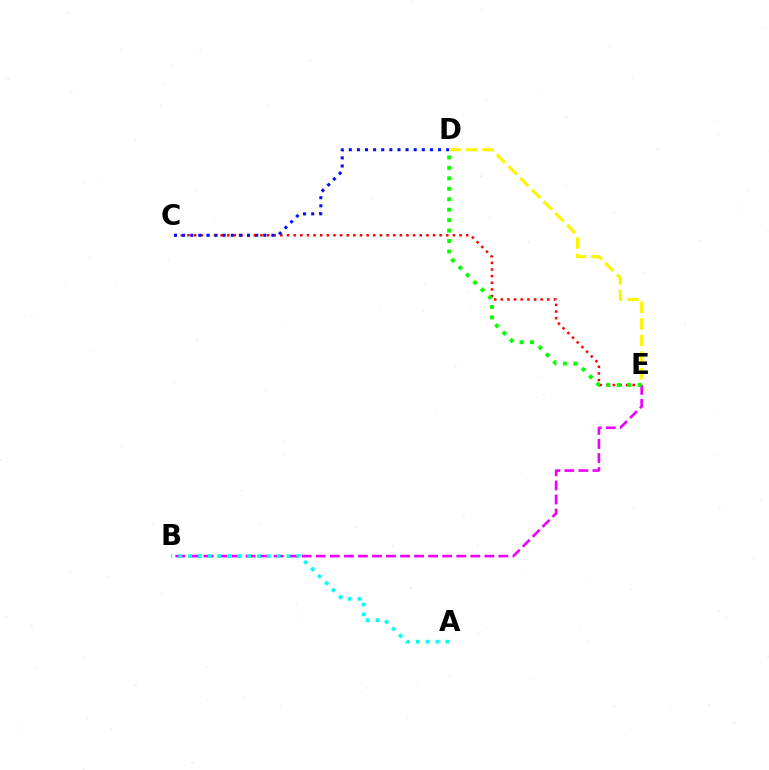{('C', 'E'): [{'color': '#ff0000', 'line_style': 'dotted', 'thickness': 1.8}], ('B', 'E'): [{'color': '#ee00ff', 'line_style': 'dashed', 'thickness': 1.91}], ('C', 'D'): [{'color': '#0010ff', 'line_style': 'dotted', 'thickness': 2.2}], ('D', 'E'): [{'color': '#fcf500', 'line_style': 'dashed', 'thickness': 2.25}, {'color': '#08ff00', 'line_style': 'dotted', 'thickness': 2.84}], ('A', 'B'): [{'color': '#00fff6', 'line_style': 'dotted', 'thickness': 2.68}]}